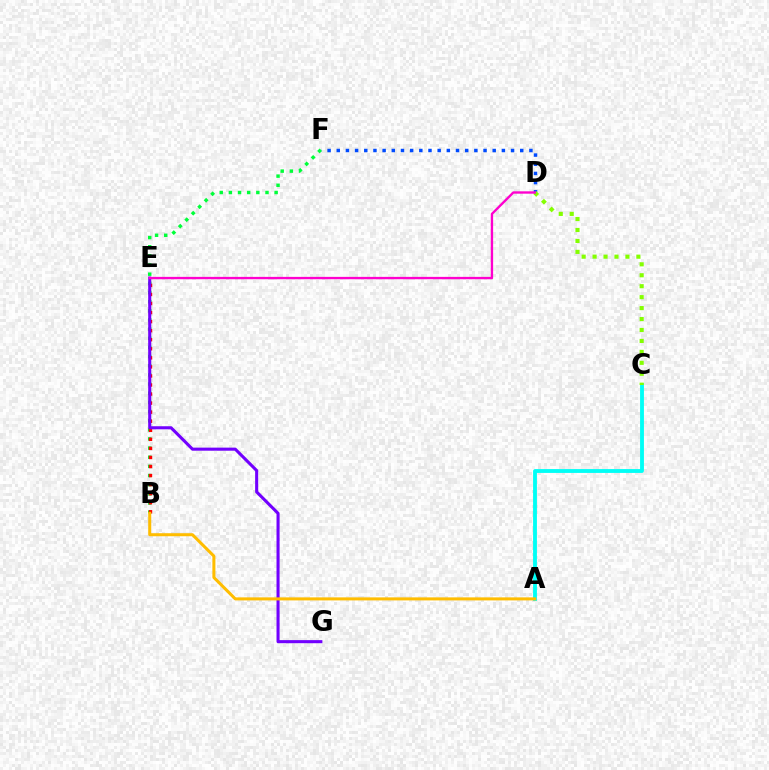{('A', 'C'): [{'color': '#00fff6', 'line_style': 'solid', 'thickness': 2.77}], ('B', 'F'): [{'color': '#00ff39', 'line_style': 'dotted', 'thickness': 2.49}], ('B', 'E'): [{'color': '#ff0000', 'line_style': 'dotted', 'thickness': 2.46}], ('D', 'F'): [{'color': '#004bff', 'line_style': 'dotted', 'thickness': 2.49}], ('C', 'D'): [{'color': '#84ff00', 'line_style': 'dotted', 'thickness': 2.97}], ('E', 'G'): [{'color': '#7200ff', 'line_style': 'solid', 'thickness': 2.22}], ('A', 'B'): [{'color': '#ffbd00', 'line_style': 'solid', 'thickness': 2.18}], ('D', 'E'): [{'color': '#ff00cf', 'line_style': 'solid', 'thickness': 1.7}]}